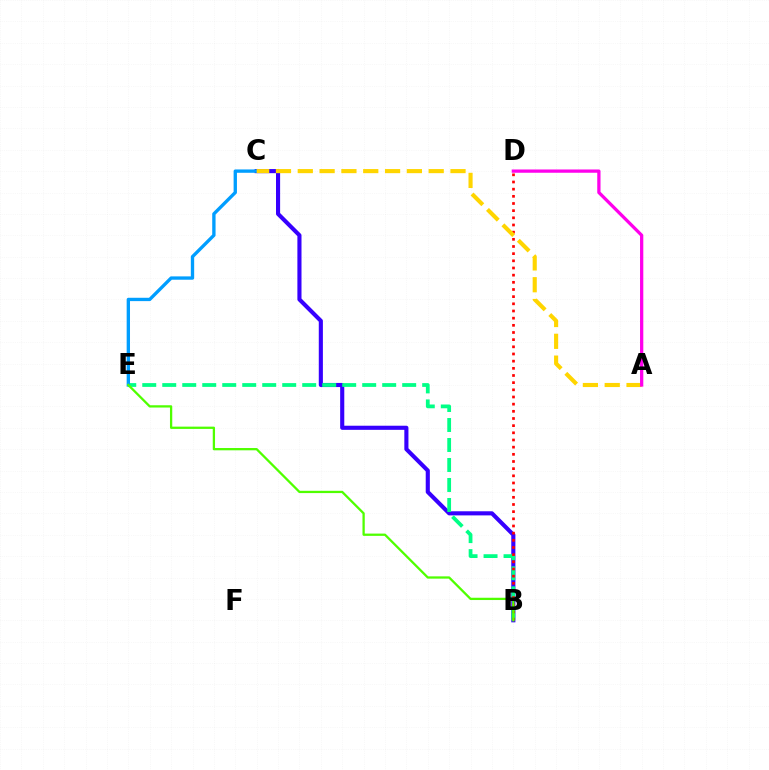{('B', 'C'): [{'color': '#3700ff', 'line_style': 'solid', 'thickness': 2.96}], ('B', 'E'): [{'color': '#00ff86', 'line_style': 'dashed', 'thickness': 2.72}, {'color': '#4fff00', 'line_style': 'solid', 'thickness': 1.64}], ('C', 'E'): [{'color': '#009eff', 'line_style': 'solid', 'thickness': 2.4}], ('B', 'D'): [{'color': '#ff0000', 'line_style': 'dotted', 'thickness': 1.95}], ('A', 'C'): [{'color': '#ffd500', 'line_style': 'dashed', 'thickness': 2.96}], ('A', 'D'): [{'color': '#ff00ed', 'line_style': 'solid', 'thickness': 2.36}]}